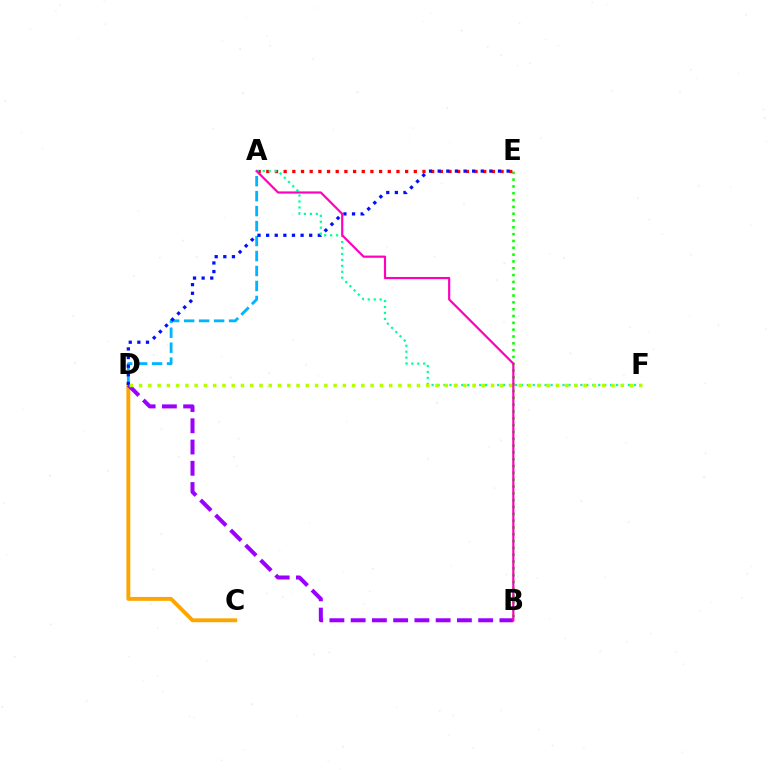{('B', 'E'): [{'color': '#08ff00', 'line_style': 'dotted', 'thickness': 1.85}], ('A', 'D'): [{'color': '#00b5ff', 'line_style': 'dashed', 'thickness': 2.03}], ('C', 'D'): [{'color': '#ffa500', 'line_style': 'solid', 'thickness': 2.79}], ('B', 'D'): [{'color': '#9b00ff', 'line_style': 'dashed', 'thickness': 2.89}], ('A', 'E'): [{'color': '#ff0000', 'line_style': 'dotted', 'thickness': 2.36}], ('D', 'E'): [{'color': '#0010ff', 'line_style': 'dotted', 'thickness': 2.34}], ('A', 'F'): [{'color': '#00ff9d', 'line_style': 'dotted', 'thickness': 1.62}], ('D', 'F'): [{'color': '#b3ff00', 'line_style': 'dotted', 'thickness': 2.52}], ('A', 'B'): [{'color': '#ff00bd', 'line_style': 'solid', 'thickness': 1.57}]}